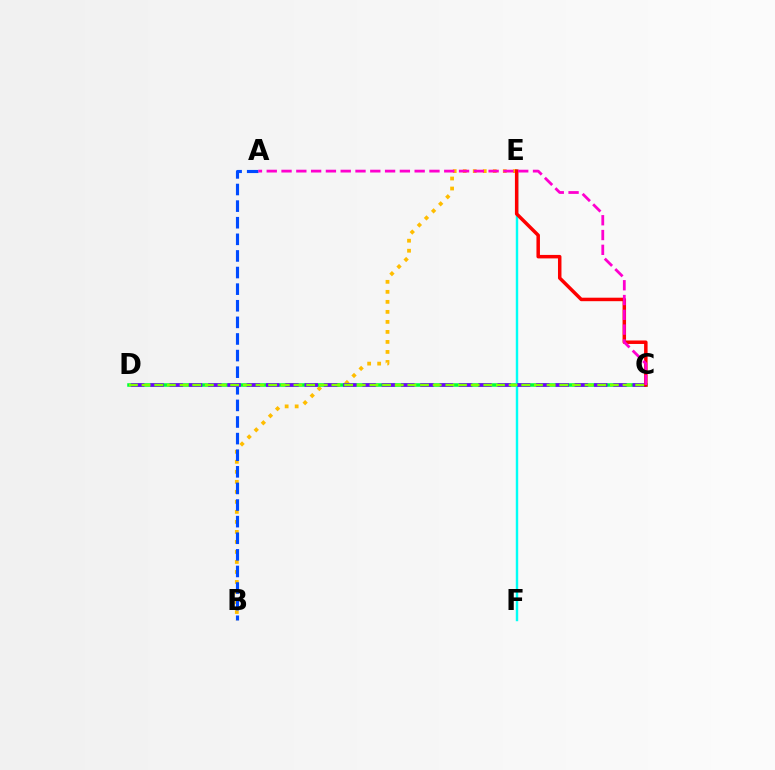{('B', 'E'): [{'color': '#ffbd00', 'line_style': 'dotted', 'thickness': 2.72}], ('C', 'D'): [{'color': '#00ff39', 'line_style': 'solid', 'thickness': 2.54}, {'color': '#7200ff', 'line_style': 'dashed', 'thickness': 2.62}, {'color': '#84ff00', 'line_style': 'dashed', 'thickness': 1.72}], ('A', 'B'): [{'color': '#004bff', 'line_style': 'dashed', 'thickness': 2.26}], ('E', 'F'): [{'color': '#00fff6', 'line_style': 'solid', 'thickness': 1.75}], ('C', 'E'): [{'color': '#ff0000', 'line_style': 'solid', 'thickness': 2.51}], ('A', 'C'): [{'color': '#ff00cf', 'line_style': 'dashed', 'thickness': 2.01}]}